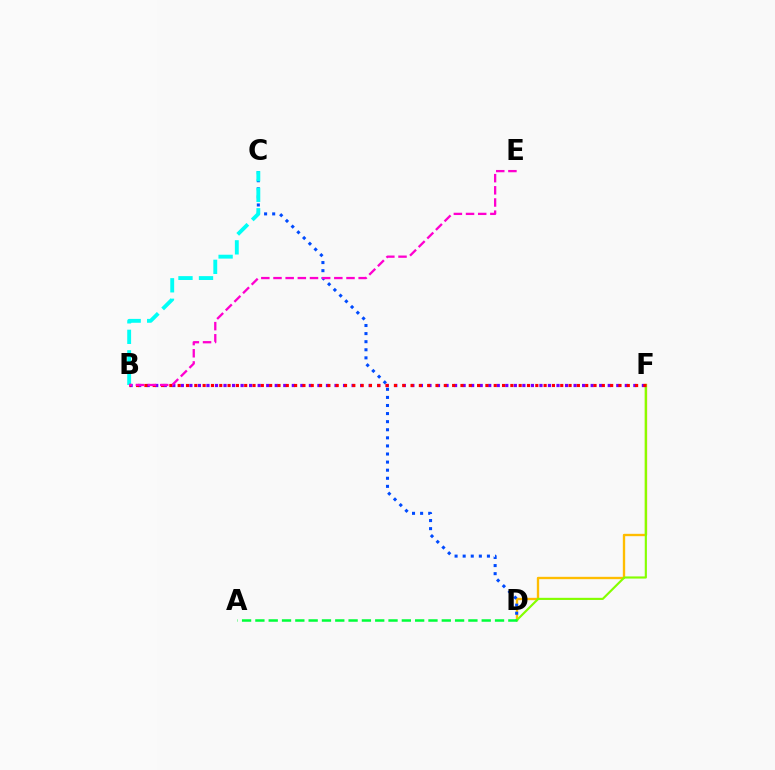{('D', 'F'): [{'color': '#ffbd00', 'line_style': 'solid', 'thickness': 1.7}, {'color': '#84ff00', 'line_style': 'solid', 'thickness': 1.55}], ('C', 'D'): [{'color': '#004bff', 'line_style': 'dotted', 'thickness': 2.2}], ('A', 'D'): [{'color': '#00ff39', 'line_style': 'dashed', 'thickness': 1.81}], ('B', 'C'): [{'color': '#00fff6', 'line_style': 'dashed', 'thickness': 2.79}], ('B', 'F'): [{'color': '#7200ff', 'line_style': 'dotted', 'thickness': 2.32}, {'color': '#ff0000', 'line_style': 'dotted', 'thickness': 2.26}], ('B', 'E'): [{'color': '#ff00cf', 'line_style': 'dashed', 'thickness': 1.65}]}